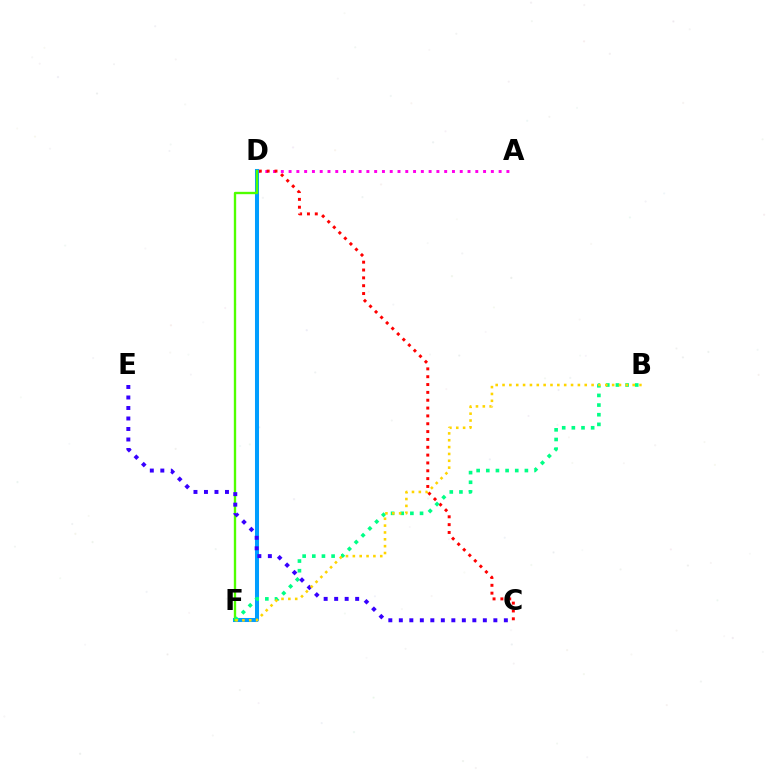{('A', 'D'): [{'color': '#ff00ed', 'line_style': 'dotted', 'thickness': 2.11}], ('C', 'D'): [{'color': '#ff0000', 'line_style': 'dotted', 'thickness': 2.13}], ('D', 'F'): [{'color': '#009eff', 'line_style': 'solid', 'thickness': 2.91}, {'color': '#4fff00', 'line_style': 'solid', 'thickness': 1.7}], ('B', 'F'): [{'color': '#00ff86', 'line_style': 'dotted', 'thickness': 2.62}, {'color': '#ffd500', 'line_style': 'dotted', 'thickness': 1.86}], ('C', 'E'): [{'color': '#3700ff', 'line_style': 'dotted', 'thickness': 2.85}]}